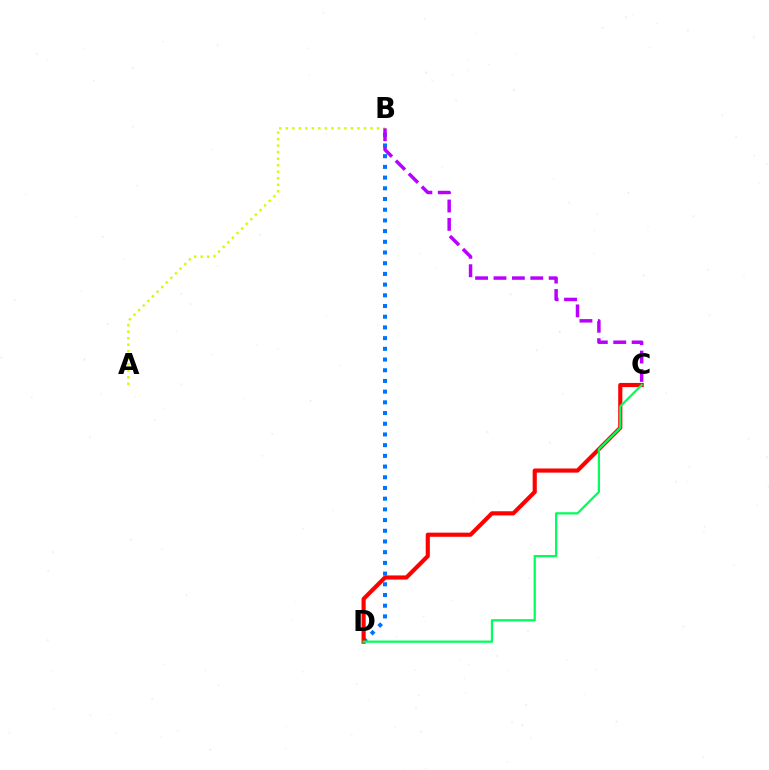{('B', 'D'): [{'color': '#0074ff', 'line_style': 'dotted', 'thickness': 2.91}], ('A', 'B'): [{'color': '#d1ff00', 'line_style': 'dotted', 'thickness': 1.77}], ('B', 'C'): [{'color': '#b900ff', 'line_style': 'dashed', 'thickness': 2.5}], ('C', 'D'): [{'color': '#ff0000', 'line_style': 'solid', 'thickness': 2.98}, {'color': '#00ff5c', 'line_style': 'solid', 'thickness': 1.62}]}